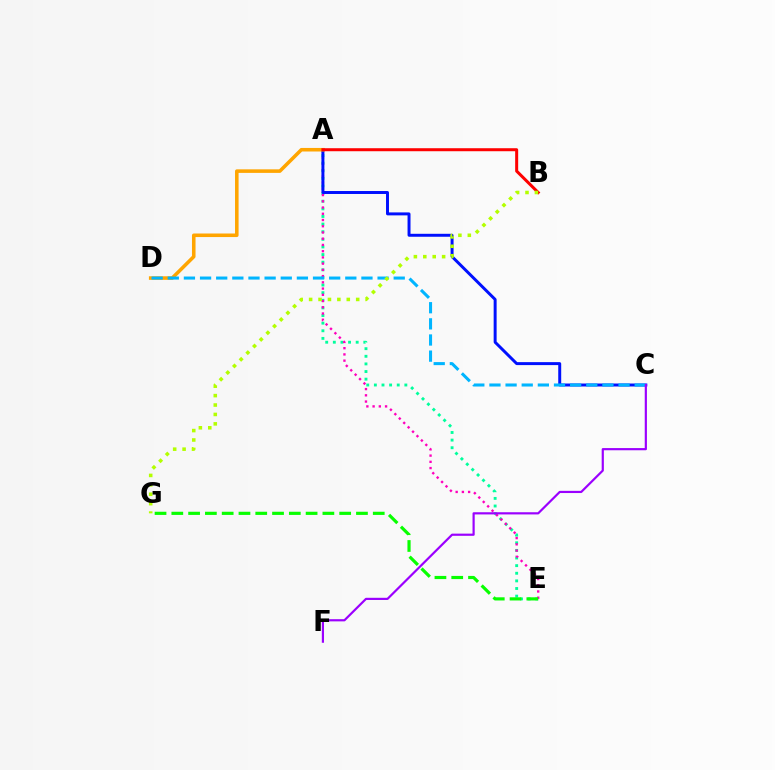{('A', 'E'): [{'color': '#00ff9d', 'line_style': 'dotted', 'thickness': 2.07}, {'color': '#ff00bd', 'line_style': 'dotted', 'thickness': 1.69}], ('A', 'C'): [{'color': '#0010ff', 'line_style': 'solid', 'thickness': 2.13}], ('A', 'D'): [{'color': '#ffa500', 'line_style': 'solid', 'thickness': 2.56}], ('A', 'B'): [{'color': '#ff0000', 'line_style': 'solid', 'thickness': 2.17}], ('E', 'G'): [{'color': '#08ff00', 'line_style': 'dashed', 'thickness': 2.28}], ('C', 'D'): [{'color': '#00b5ff', 'line_style': 'dashed', 'thickness': 2.19}], ('B', 'G'): [{'color': '#b3ff00', 'line_style': 'dotted', 'thickness': 2.56}], ('C', 'F'): [{'color': '#9b00ff', 'line_style': 'solid', 'thickness': 1.57}]}